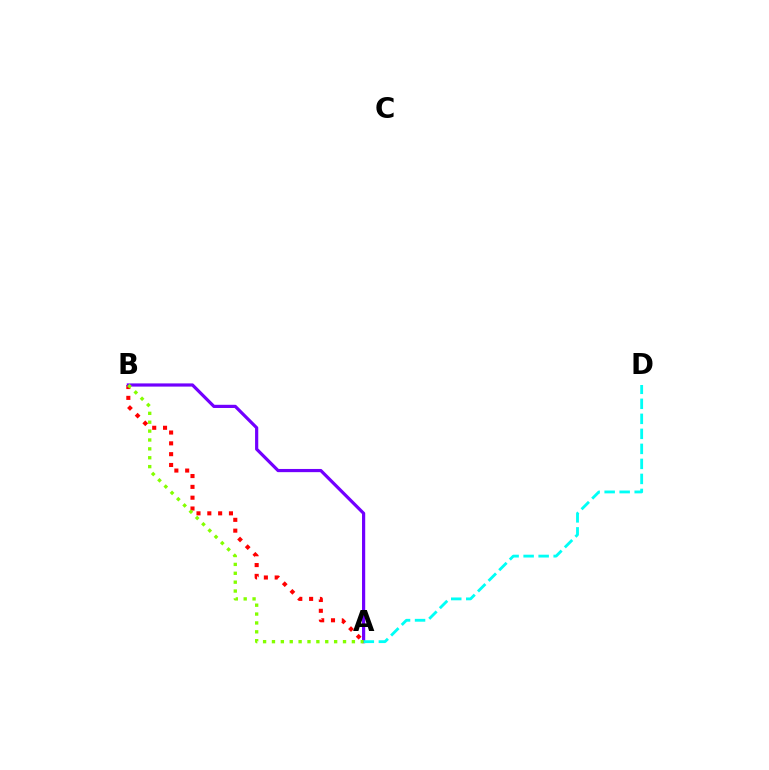{('A', 'B'): [{'color': '#ff0000', 'line_style': 'dotted', 'thickness': 2.94}, {'color': '#7200ff', 'line_style': 'solid', 'thickness': 2.3}, {'color': '#84ff00', 'line_style': 'dotted', 'thickness': 2.41}], ('A', 'D'): [{'color': '#00fff6', 'line_style': 'dashed', 'thickness': 2.04}]}